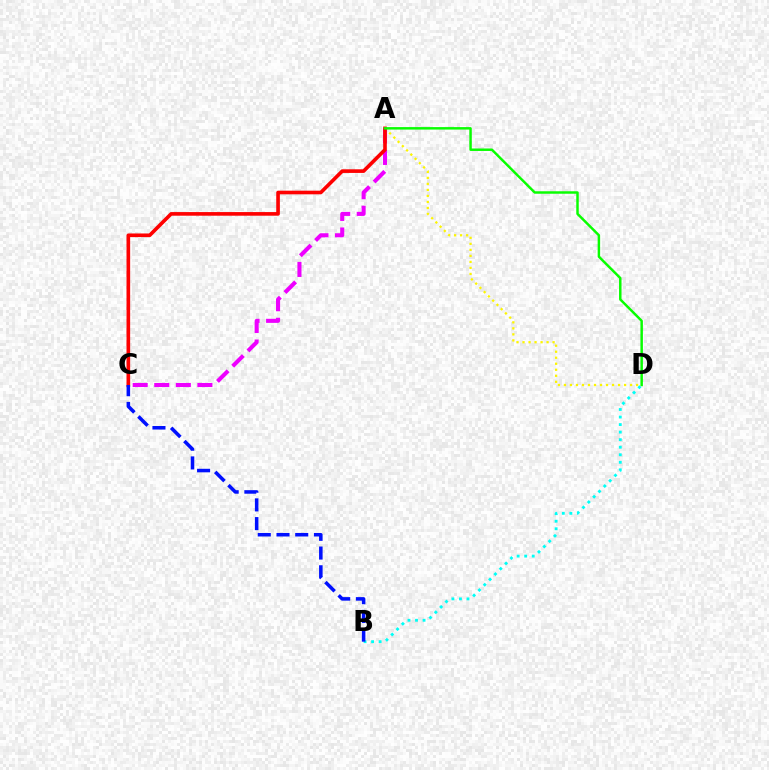{('A', 'C'): [{'color': '#ee00ff', 'line_style': 'dashed', 'thickness': 2.93}, {'color': '#ff0000', 'line_style': 'solid', 'thickness': 2.62}], ('A', 'D'): [{'color': '#fcf500', 'line_style': 'dotted', 'thickness': 1.63}, {'color': '#08ff00', 'line_style': 'solid', 'thickness': 1.78}], ('B', 'D'): [{'color': '#00fff6', 'line_style': 'dotted', 'thickness': 2.05}], ('B', 'C'): [{'color': '#0010ff', 'line_style': 'dashed', 'thickness': 2.54}]}